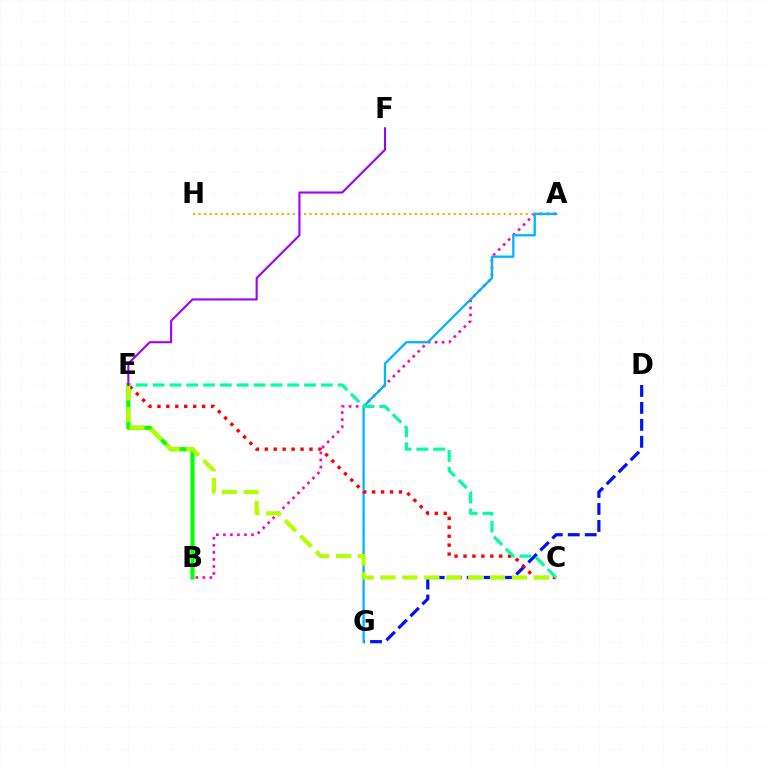{('D', 'G'): [{'color': '#0010ff', 'line_style': 'dashed', 'thickness': 2.31}], ('A', 'H'): [{'color': '#ffa500', 'line_style': 'dotted', 'thickness': 1.51}], ('A', 'B'): [{'color': '#ff00bd', 'line_style': 'dotted', 'thickness': 1.91}], ('A', 'G'): [{'color': '#00b5ff', 'line_style': 'solid', 'thickness': 1.66}], ('B', 'E'): [{'color': '#08ff00', 'line_style': 'solid', 'thickness': 2.98}], ('C', 'E'): [{'color': '#ff0000', 'line_style': 'dotted', 'thickness': 2.43}, {'color': '#00ff9d', 'line_style': 'dashed', 'thickness': 2.29}, {'color': '#b3ff00', 'line_style': 'dashed', 'thickness': 2.98}], ('E', 'F'): [{'color': '#9b00ff', 'line_style': 'solid', 'thickness': 1.5}]}